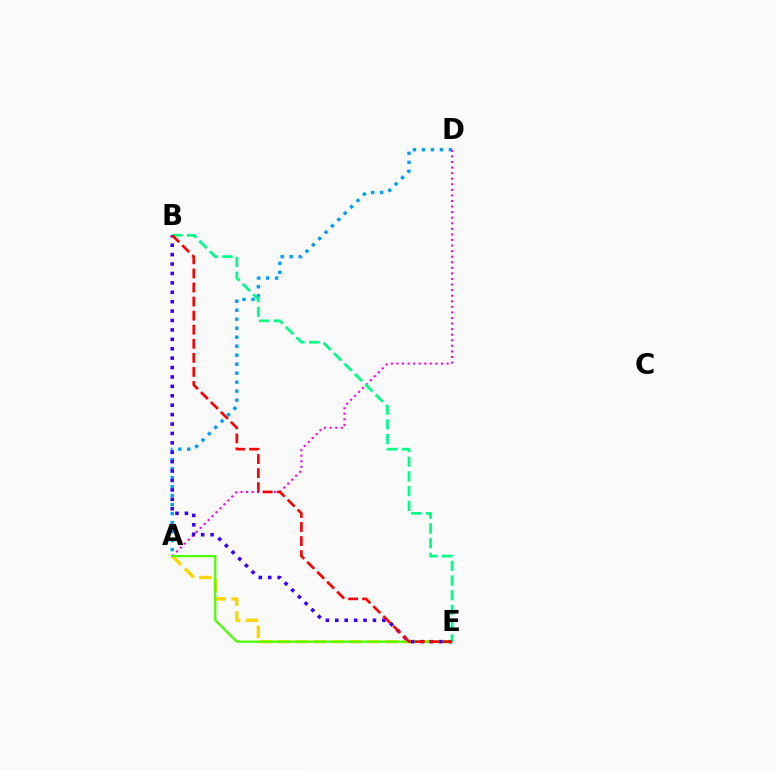{('A', 'D'): [{'color': '#009eff', 'line_style': 'dotted', 'thickness': 2.44}, {'color': '#ff00ed', 'line_style': 'dotted', 'thickness': 1.51}], ('A', 'E'): [{'color': '#ffd500', 'line_style': 'dashed', 'thickness': 2.43}, {'color': '#4fff00', 'line_style': 'solid', 'thickness': 1.63}], ('B', 'E'): [{'color': '#3700ff', 'line_style': 'dotted', 'thickness': 2.56}, {'color': '#00ff86', 'line_style': 'dashed', 'thickness': 2.0}, {'color': '#ff0000', 'line_style': 'dashed', 'thickness': 1.91}]}